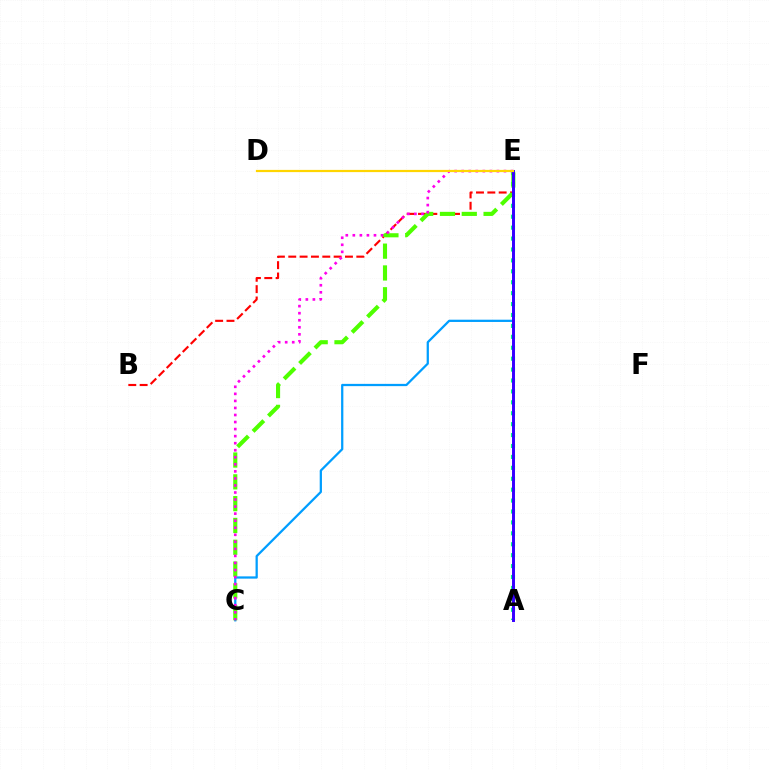{('C', 'E'): [{'color': '#009eff', 'line_style': 'solid', 'thickness': 1.63}, {'color': '#4fff00', 'line_style': 'dashed', 'thickness': 2.96}, {'color': '#ff00ed', 'line_style': 'dotted', 'thickness': 1.91}], ('B', 'E'): [{'color': '#ff0000', 'line_style': 'dashed', 'thickness': 1.54}], ('A', 'E'): [{'color': '#00ff86', 'line_style': 'dotted', 'thickness': 2.97}, {'color': '#3700ff', 'line_style': 'solid', 'thickness': 2.13}], ('D', 'E'): [{'color': '#ffd500', 'line_style': 'solid', 'thickness': 1.6}]}